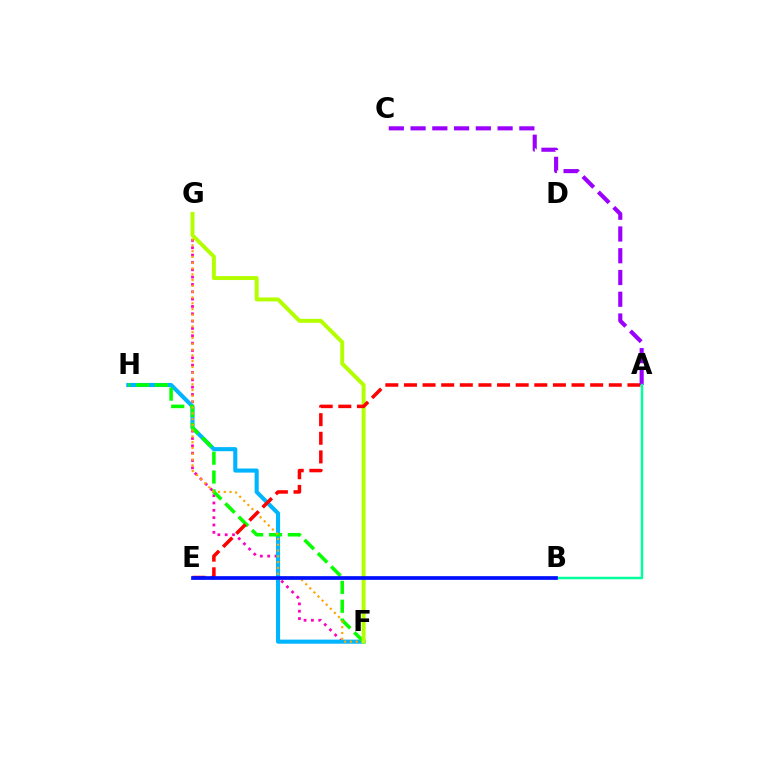{('F', 'G'): [{'color': '#ff00bd', 'line_style': 'dotted', 'thickness': 1.99}, {'color': '#ffa500', 'line_style': 'dotted', 'thickness': 1.57}, {'color': '#b3ff00', 'line_style': 'solid', 'thickness': 2.84}], ('F', 'H'): [{'color': '#00b5ff', 'line_style': 'solid', 'thickness': 2.94}, {'color': '#08ff00', 'line_style': 'dashed', 'thickness': 2.56}], ('A', 'E'): [{'color': '#ff0000', 'line_style': 'dashed', 'thickness': 2.53}], ('A', 'C'): [{'color': '#9b00ff', 'line_style': 'dashed', 'thickness': 2.96}], ('A', 'B'): [{'color': '#00ff9d', 'line_style': 'solid', 'thickness': 1.77}], ('B', 'E'): [{'color': '#0010ff', 'line_style': 'solid', 'thickness': 2.67}]}